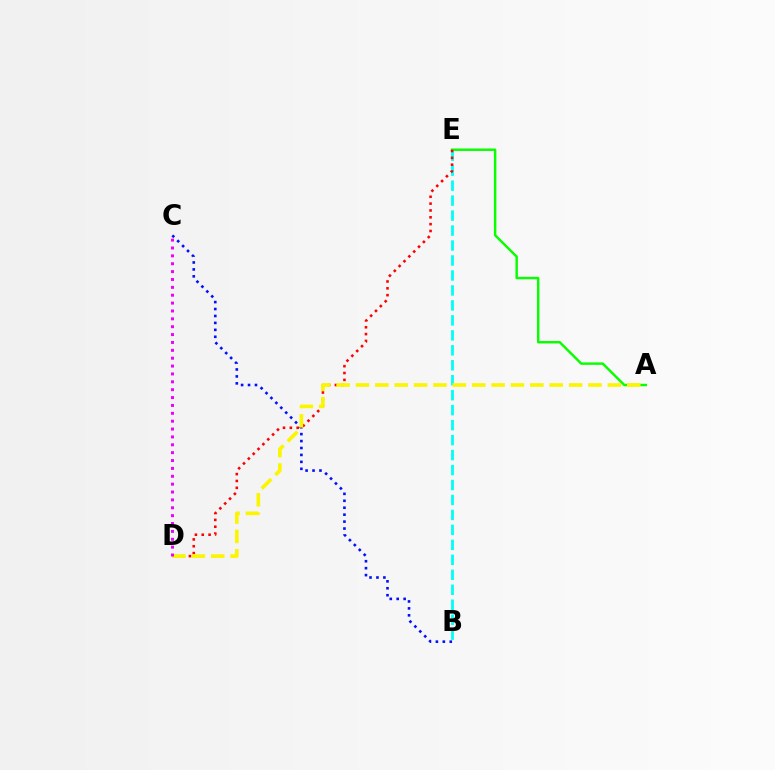{('A', 'E'): [{'color': '#08ff00', 'line_style': 'solid', 'thickness': 1.76}], ('B', 'E'): [{'color': '#00fff6', 'line_style': 'dashed', 'thickness': 2.03}], ('D', 'E'): [{'color': '#ff0000', 'line_style': 'dotted', 'thickness': 1.86}], ('B', 'C'): [{'color': '#0010ff', 'line_style': 'dotted', 'thickness': 1.89}], ('A', 'D'): [{'color': '#fcf500', 'line_style': 'dashed', 'thickness': 2.63}], ('C', 'D'): [{'color': '#ee00ff', 'line_style': 'dotted', 'thickness': 2.14}]}